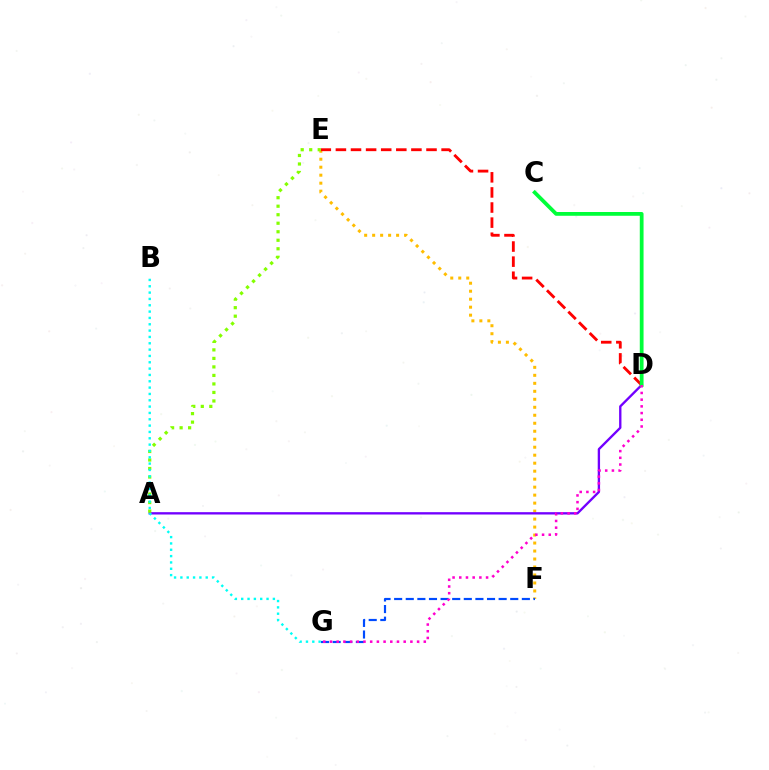{('E', 'F'): [{'color': '#ffbd00', 'line_style': 'dotted', 'thickness': 2.17}], ('F', 'G'): [{'color': '#004bff', 'line_style': 'dashed', 'thickness': 1.58}], ('A', 'D'): [{'color': '#7200ff', 'line_style': 'solid', 'thickness': 1.69}], ('D', 'E'): [{'color': '#ff0000', 'line_style': 'dashed', 'thickness': 2.05}], ('C', 'D'): [{'color': '#00ff39', 'line_style': 'solid', 'thickness': 2.71}], ('D', 'G'): [{'color': '#ff00cf', 'line_style': 'dotted', 'thickness': 1.82}], ('A', 'E'): [{'color': '#84ff00', 'line_style': 'dotted', 'thickness': 2.31}], ('B', 'G'): [{'color': '#00fff6', 'line_style': 'dotted', 'thickness': 1.72}]}